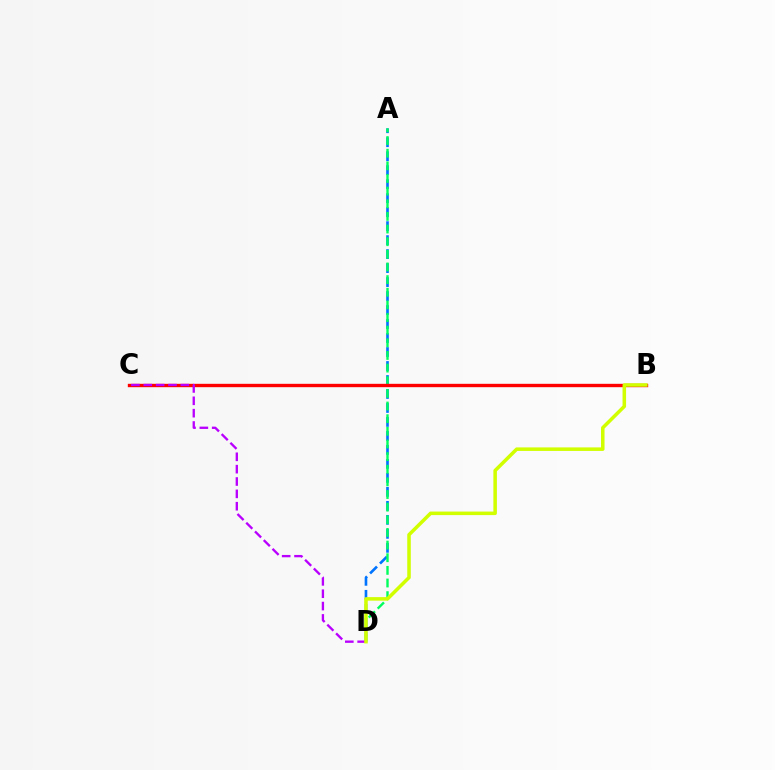{('A', 'D'): [{'color': '#0074ff', 'line_style': 'dashed', 'thickness': 1.9}, {'color': '#00ff5c', 'line_style': 'dashed', 'thickness': 1.72}], ('B', 'C'): [{'color': '#ff0000', 'line_style': 'solid', 'thickness': 2.42}], ('C', 'D'): [{'color': '#b900ff', 'line_style': 'dashed', 'thickness': 1.68}], ('B', 'D'): [{'color': '#d1ff00', 'line_style': 'solid', 'thickness': 2.54}]}